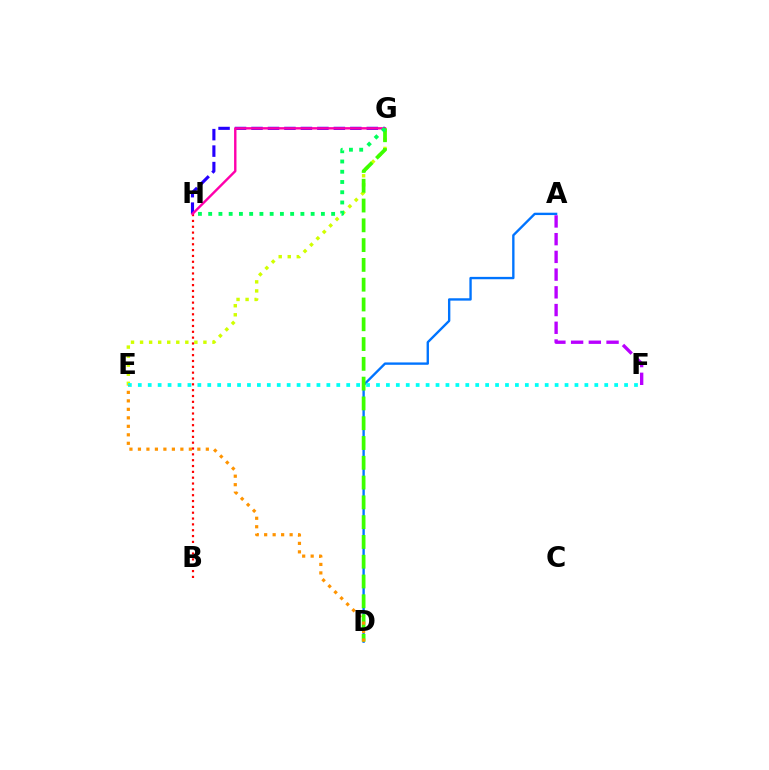{('E', 'G'): [{'color': '#d1ff00', 'line_style': 'dotted', 'thickness': 2.46}], ('G', 'H'): [{'color': '#2500ff', 'line_style': 'dashed', 'thickness': 2.24}, {'color': '#ff00ac', 'line_style': 'solid', 'thickness': 1.73}, {'color': '#00ff5c', 'line_style': 'dotted', 'thickness': 2.78}], ('A', 'D'): [{'color': '#0074ff', 'line_style': 'solid', 'thickness': 1.7}], ('B', 'H'): [{'color': '#ff0000', 'line_style': 'dotted', 'thickness': 1.59}], ('D', 'G'): [{'color': '#3dff00', 'line_style': 'dashed', 'thickness': 2.69}], ('A', 'F'): [{'color': '#b900ff', 'line_style': 'dashed', 'thickness': 2.41}], ('E', 'F'): [{'color': '#00fff6', 'line_style': 'dotted', 'thickness': 2.7}], ('D', 'E'): [{'color': '#ff9400', 'line_style': 'dotted', 'thickness': 2.31}]}